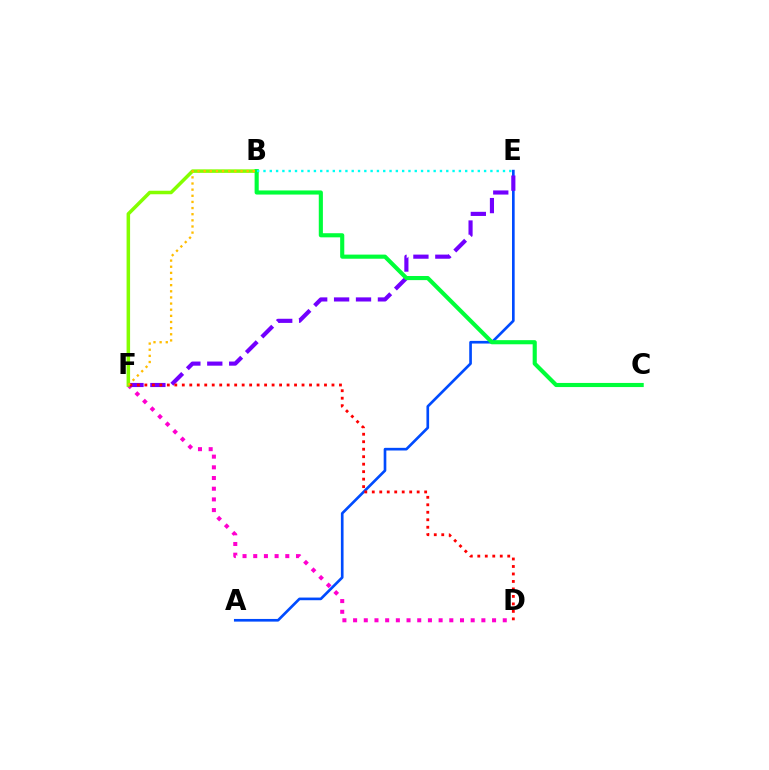{('A', 'E'): [{'color': '#004bff', 'line_style': 'solid', 'thickness': 1.92}], ('D', 'F'): [{'color': '#ff00cf', 'line_style': 'dotted', 'thickness': 2.9}, {'color': '#ff0000', 'line_style': 'dotted', 'thickness': 2.03}], ('E', 'F'): [{'color': '#7200ff', 'line_style': 'dashed', 'thickness': 2.98}], ('B', 'F'): [{'color': '#84ff00', 'line_style': 'solid', 'thickness': 2.53}, {'color': '#ffbd00', 'line_style': 'dotted', 'thickness': 1.67}], ('B', 'C'): [{'color': '#00ff39', 'line_style': 'solid', 'thickness': 2.97}], ('B', 'E'): [{'color': '#00fff6', 'line_style': 'dotted', 'thickness': 1.71}]}